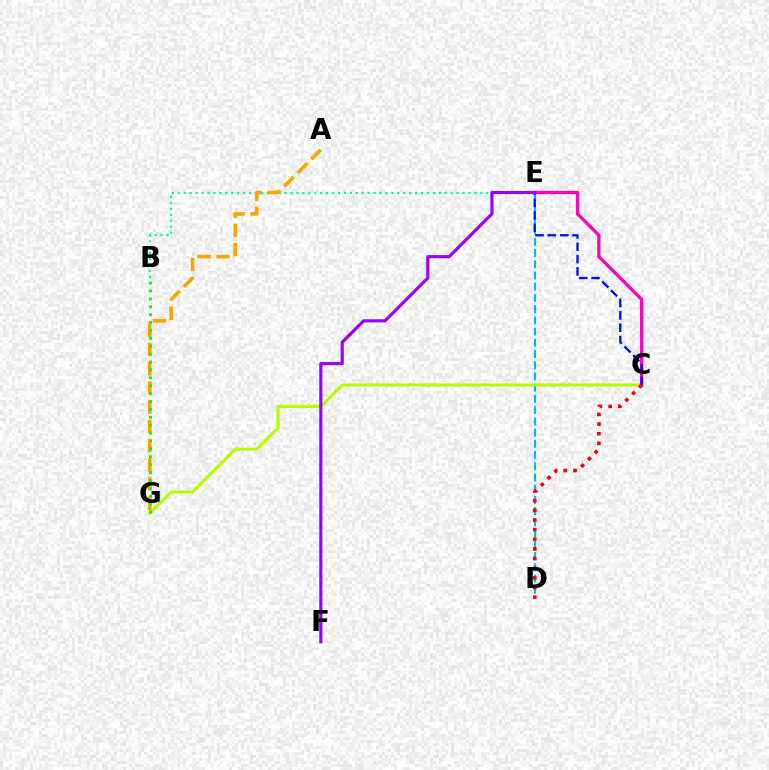{('D', 'E'): [{'color': '#00b5ff', 'line_style': 'dashed', 'thickness': 1.52}], ('B', 'E'): [{'color': '#00ff9d', 'line_style': 'dotted', 'thickness': 1.61}], ('C', 'G'): [{'color': '#b3ff00', 'line_style': 'solid', 'thickness': 2.24}], ('A', 'G'): [{'color': '#ffa500', 'line_style': 'dashed', 'thickness': 2.61}], ('C', 'E'): [{'color': '#ff00bd', 'line_style': 'solid', 'thickness': 2.37}, {'color': '#0010ff', 'line_style': 'dashed', 'thickness': 1.68}], ('B', 'G'): [{'color': '#08ff00', 'line_style': 'dotted', 'thickness': 2.14}], ('E', 'F'): [{'color': '#9b00ff', 'line_style': 'solid', 'thickness': 2.27}], ('C', 'D'): [{'color': '#ff0000', 'line_style': 'dotted', 'thickness': 2.62}]}